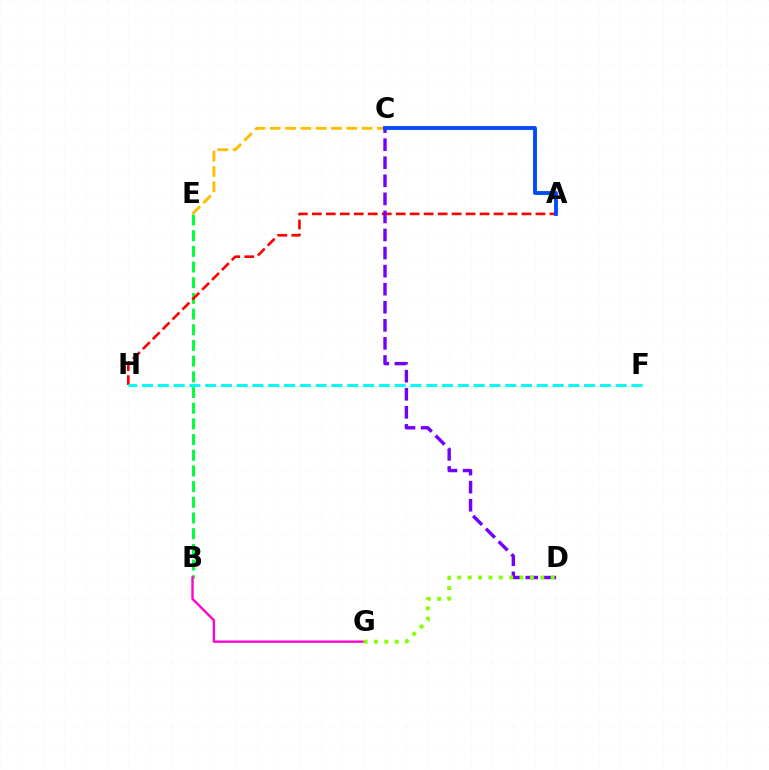{('B', 'E'): [{'color': '#00ff39', 'line_style': 'dashed', 'thickness': 2.13}], ('A', 'H'): [{'color': '#ff0000', 'line_style': 'dashed', 'thickness': 1.9}], ('C', 'E'): [{'color': '#ffbd00', 'line_style': 'dashed', 'thickness': 2.08}], ('B', 'G'): [{'color': '#ff00cf', 'line_style': 'solid', 'thickness': 1.7}], ('F', 'H'): [{'color': '#00fff6', 'line_style': 'dashed', 'thickness': 2.15}], ('C', 'D'): [{'color': '#7200ff', 'line_style': 'dashed', 'thickness': 2.45}], ('A', 'C'): [{'color': '#004bff', 'line_style': 'solid', 'thickness': 2.78}], ('D', 'G'): [{'color': '#84ff00', 'line_style': 'dotted', 'thickness': 2.82}]}